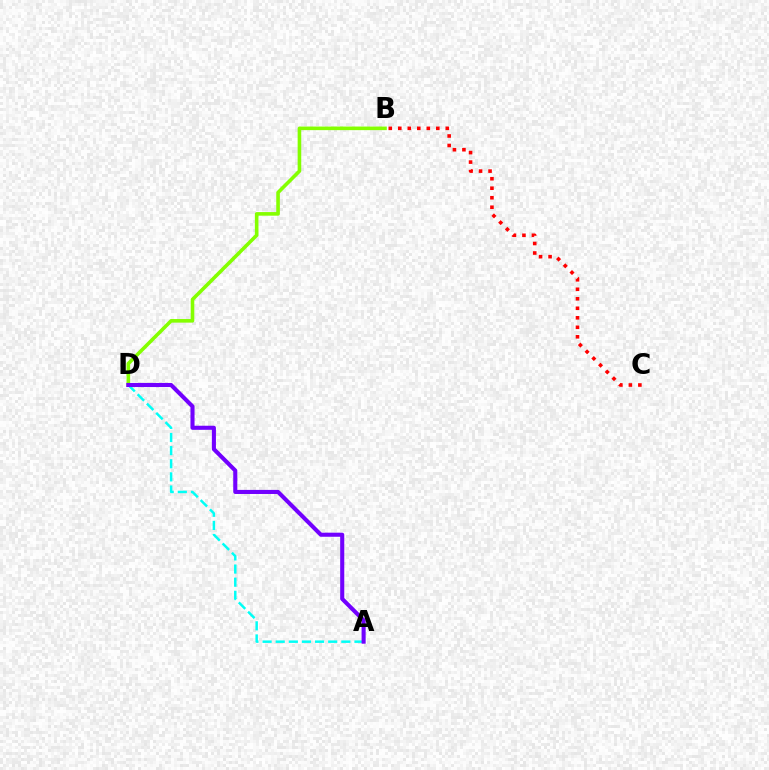{('B', 'C'): [{'color': '#ff0000', 'line_style': 'dotted', 'thickness': 2.58}], ('B', 'D'): [{'color': '#84ff00', 'line_style': 'solid', 'thickness': 2.59}], ('A', 'D'): [{'color': '#00fff6', 'line_style': 'dashed', 'thickness': 1.78}, {'color': '#7200ff', 'line_style': 'solid', 'thickness': 2.94}]}